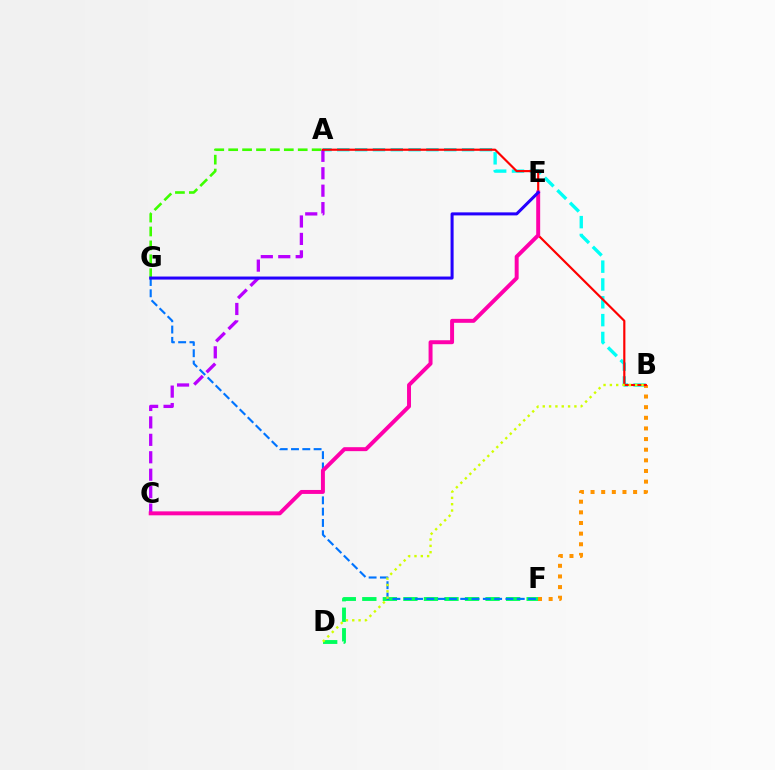{('D', 'F'): [{'color': '#00ff5c', 'line_style': 'dashed', 'thickness': 2.79}], ('A', 'B'): [{'color': '#00fff6', 'line_style': 'dashed', 'thickness': 2.42}, {'color': '#ff0000', 'line_style': 'solid', 'thickness': 1.56}], ('F', 'G'): [{'color': '#0074ff', 'line_style': 'dashed', 'thickness': 1.54}], ('A', 'G'): [{'color': '#3dff00', 'line_style': 'dashed', 'thickness': 1.89}], ('B', 'F'): [{'color': '#ff9400', 'line_style': 'dotted', 'thickness': 2.89}], ('A', 'C'): [{'color': '#b900ff', 'line_style': 'dashed', 'thickness': 2.37}], ('B', 'D'): [{'color': '#d1ff00', 'line_style': 'dotted', 'thickness': 1.72}], ('C', 'E'): [{'color': '#ff00ac', 'line_style': 'solid', 'thickness': 2.85}], ('E', 'G'): [{'color': '#2500ff', 'line_style': 'solid', 'thickness': 2.18}]}